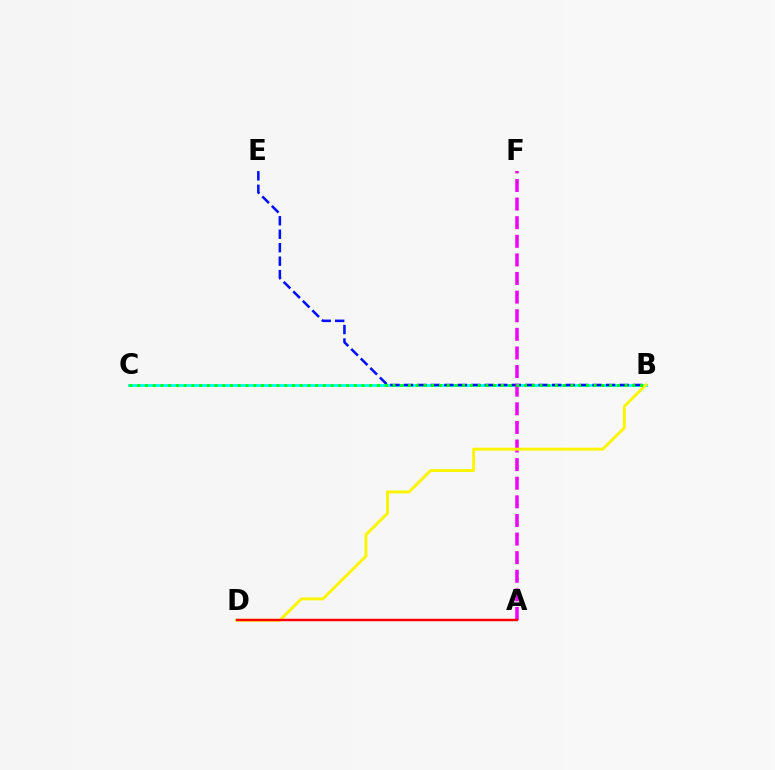{('B', 'C'): [{'color': '#00fff6', 'line_style': 'solid', 'thickness': 2.04}, {'color': '#08ff00', 'line_style': 'dotted', 'thickness': 2.1}], ('B', 'E'): [{'color': '#0010ff', 'line_style': 'dashed', 'thickness': 1.83}], ('A', 'F'): [{'color': '#ee00ff', 'line_style': 'dashed', 'thickness': 2.53}], ('B', 'D'): [{'color': '#fcf500', 'line_style': 'solid', 'thickness': 2.1}], ('A', 'D'): [{'color': '#ff0000', 'line_style': 'solid', 'thickness': 1.74}]}